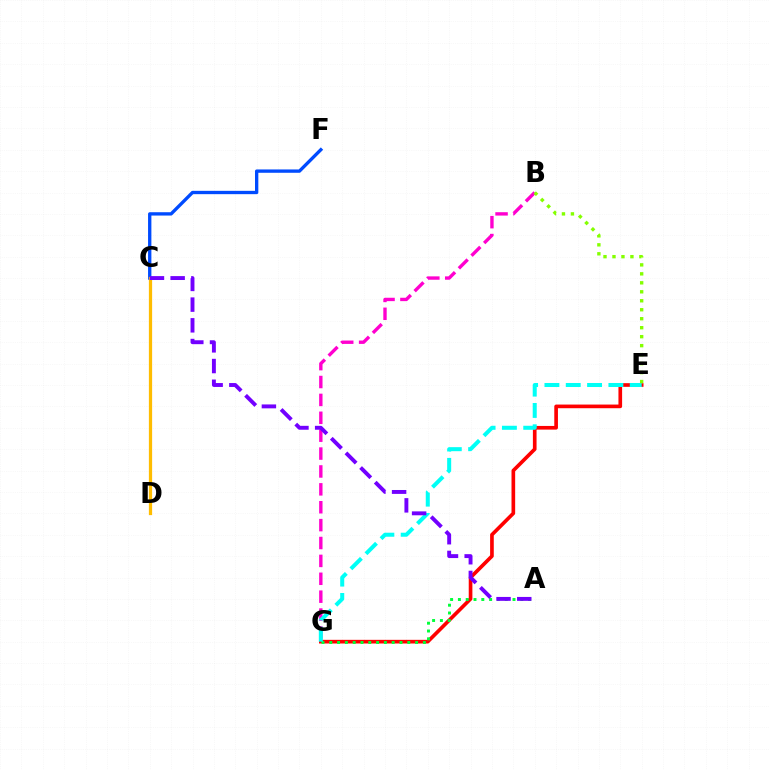{('C', 'F'): [{'color': '#004bff', 'line_style': 'solid', 'thickness': 2.4}], ('E', 'G'): [{'color': '#ff0000', 'line_style': 'solid', 'thickness': 2.64}, {'color': '#00fff6', 'line_style': 'dashed', 'thickness': 2.9}], ('B', 'G'): [{'color': '#ff00cf', 'line_style': 'dashed', 'thickness': 2.43}], ('A', 'G'): [{'color': '#00ff39', 'line_style': 'dotted', 'thickness': 2.12}], ('B', 'E'): [{'color': '#84ff00', 'line_style': 'dotted', 'thickness': 2.44}], ('C', 'D'): [{'color': '#ffbd00', 'line_style': 'solid', 'thickness': 2.34}], ('A', 'C'): [{'color': '#7200ff', 'line_style': 'dashed', 'thickness': 2.81}]}